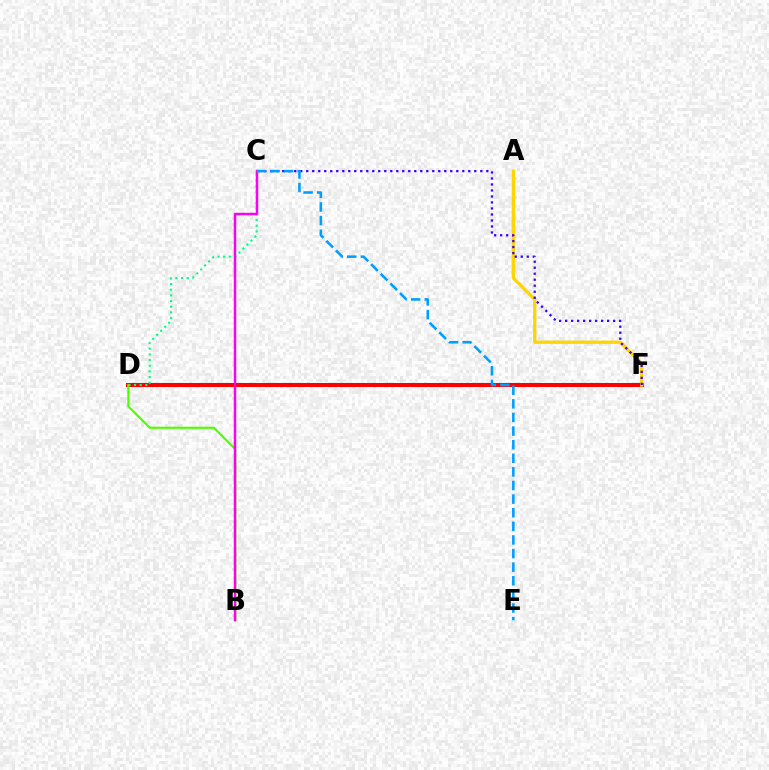{('D', 'F'): [{'color': '#ff0000', 'line_style': 'solid', 'thickness': 2.91}], ('C', 'D'): [{'color': '#00ff86', 'line_style': 'dotted', 'thickness': 1.54}], ('B', 'D'): [{'color': '#4fff00', 'line_style': 'solid', 'thickness': 1.55}], ('B', 'C'): [{'color': '#ff00ed', 'line_style': 'solid', 'thickness': 1.78}], ('A', 'F'): [{'color': '#ffd500', 'line_style': 'solid', 'thickness': 2.35}], ('C', 'F'): [{'color': '#3700ff', 'line_style': 'dotted', 'thickness': 1.63}], ('C', 'E'): [{'color': '#009eff', 'line_style': 'dashed', 'thickness': 1.85}]}